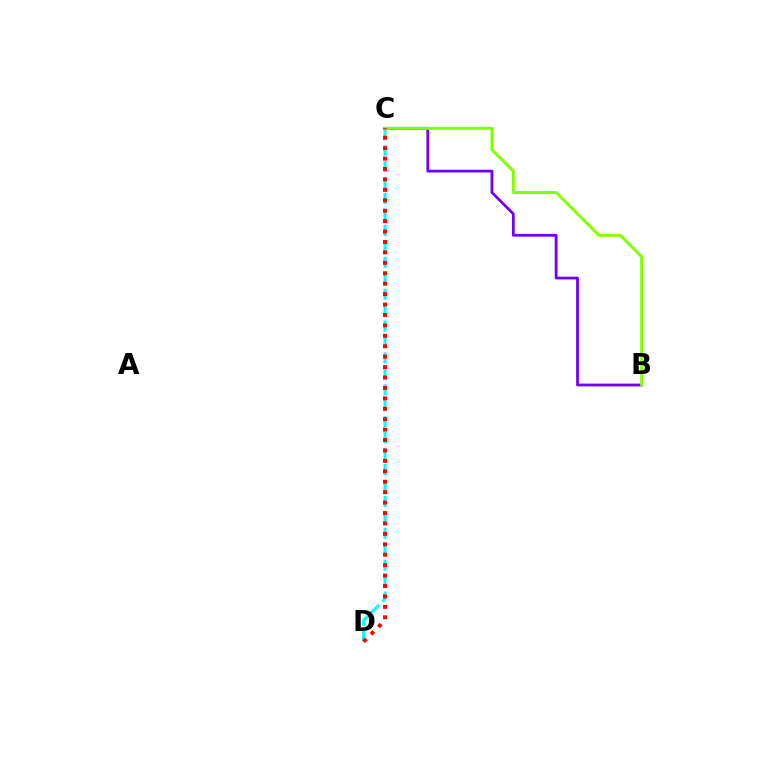{('C', 'D'): [{'color': '#00fff6', 'line_style': 'dashed', 'thickness': 2.17}, {'color': '#ff0000', 'line_style': 'dotted', 'thickness': 2.83}], ('B', 'C'): [{'color': '#7200ff', 'line_style': 'solid', 'thickness': 2.01}, {'color': '#84ff00', 'line_style': 'solid', 'thickness': 2.12}]}